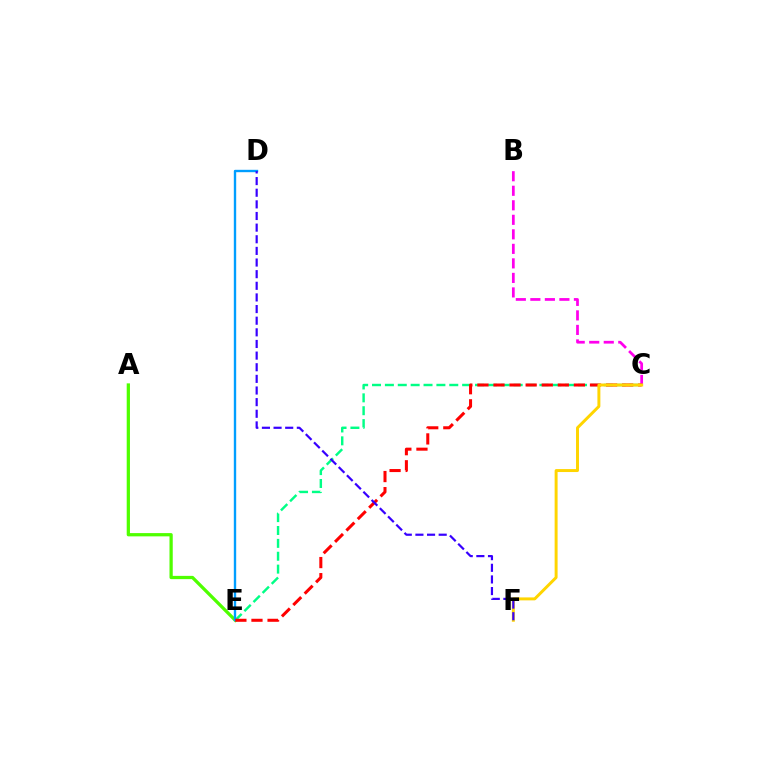{('C', 'E'): [{'color': '#00ff86', 'line_style': 'dashed', 'thickness': 1.75}, {'color': '#ff0000', 'line_style': 'dashed', 'thickness': 2.19}], ('B', 'C'): [{'color': '#ff00ed', 'line_style': 'dashed', 'thickness': 1.97}], ('A', 'E'): [{'color': '#4fff00', 'line_style': 'solid', 'thickness': 2.34}], ('D', 'E'): [{'color': '#009eff', 'line_style': 'solid', 'thickness': 1.71}], ('C', 'F'): [{'color': '#ffd500', 'line_style': 'solid', 'thickness': 2.13}], ('D', 'F'): [{'color': '#3700ff', 'line_style': 'dashed', 'thickness': 1.58}]}